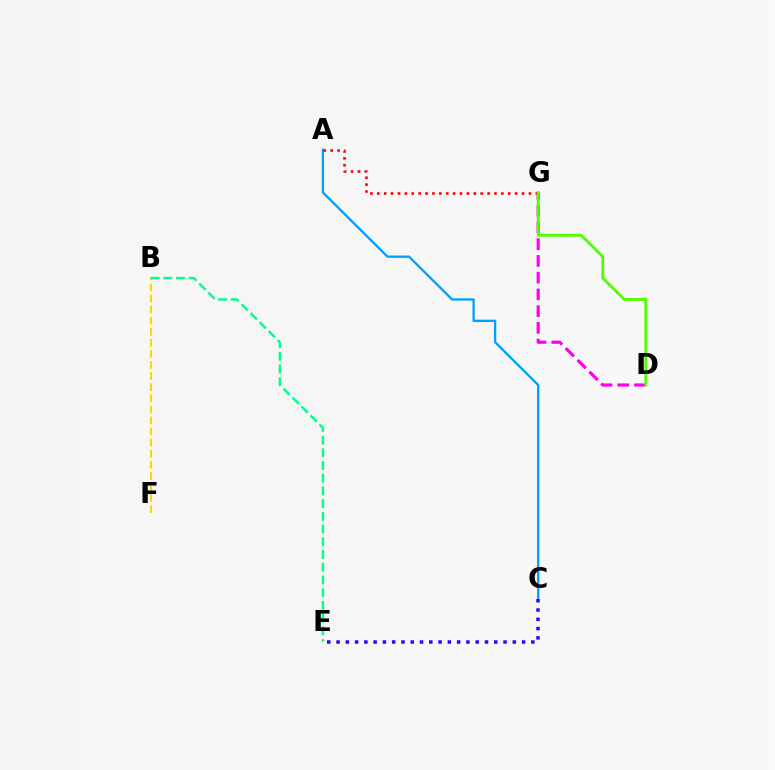{('A', 'C'): [{'color': '#009eff', 'line_style': 'solid', 'thickness': 1.65}], ('D', 'G'): [{'color': '#ff00ed', 'line_style': 'dashed', 'thickness': 2.27}, {'color': '#4fff00', 'line_style': 'solid', 'thickness': 2.04}], ('A', 'G'): [{'color': '#ff0000', 'line_style': 'dotted', 'thickness': 1.87}], ('B', 'F'): [{'color': '#ffd500', 'line_style': 'dashed', 'thickness': 1.51}], ('B', 'E'): [{'color': '#00ff86', 'line_style': 'dashed', 'thickness': 1.73}], ('C', 'E'): [{'color': '#3700ff', 'line_style': 'dotted', 'thickness': 2.52}]}